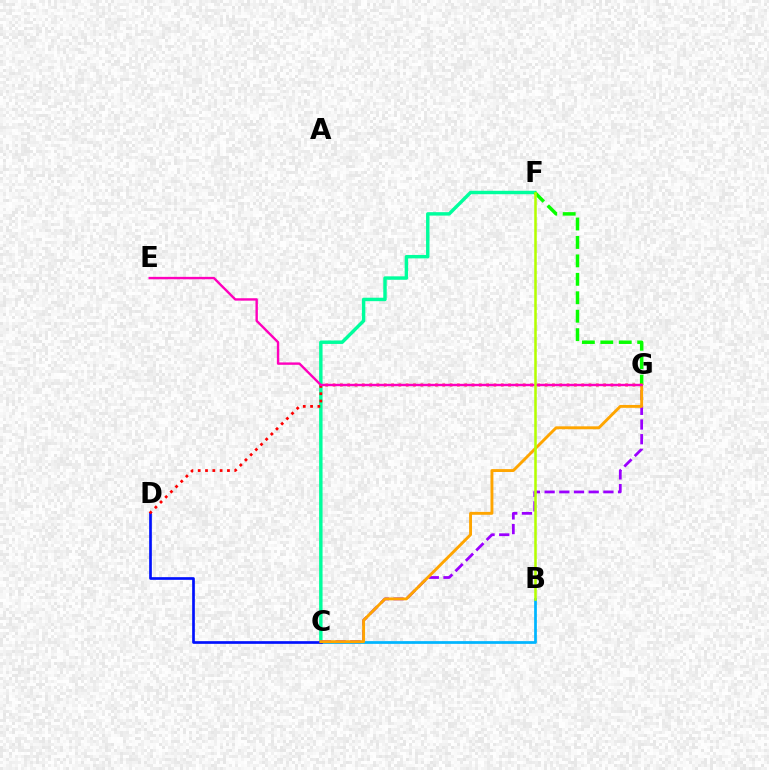{('B', 'C'): [{'color': '#00b5ff', 'line_style': 'solid', 'thickness': 1.97}], ('C', 'F'): [{'color': '#00ff9d', 'line_style': 'solid', 'thickness': 2.47}], ('F', 'G'): [{'color': '#08ff00', 'line_style': 'dashed', 'thickness': 2.51}], ('C', 'G'): [{'color': '#9b00ff', 'line_style': 'dashed', 'thickness': 2.0}, {'color': '#ffa500', 'line_style': 'solid', 'thickness': 2.08}], ('C', 'D'): [{'color': '#0010ff', 'line_style': 'solid', 'thickness': 1.93}], ('D', 'G'): [{'color': '#ff0000', 'line_style': 'dotted', 'thickness': 1.99}], ('E', 'G'): [{'color': '#ff00bd', 'line_style': 'solid', 'thickness': 1.72}], ('B', 'F'): [{'color': '#b3ff00', 'line_style': 'solid', 'thickness': 1.82}]}